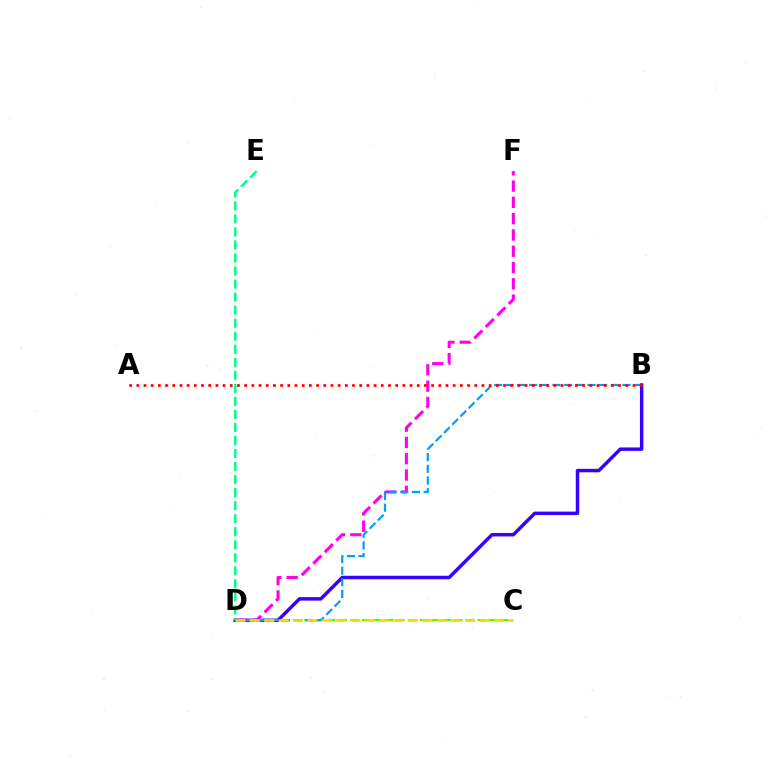{('B', 'D'): [{'color': '#3700ff', 'line_style': 'solid', 'thickness': 2.49}, {'color': '#009eff', 'line_style': 'dashed', 'thickness': 1.58}], ('C', 'D'): [{'color': '#4fff00', 'line_style': 'dashed', 'thickness': 1.57}, {'color': '#ffd500', 'line_style': 'dashed', 'thickness': 1.95}], ('D', 'F'): [{'color': '#ff00ed', 'line_style': 'dashed', 'thickness': 2.21}], ('A', 'B'): [{'color': '#ff0000', 'line_style': 'dotted', 'thickness': 1.95}], ('D', 'E'): [{'color': '#00ff86', 'line_style': 'dashed', 'thickness': 1.77}]}